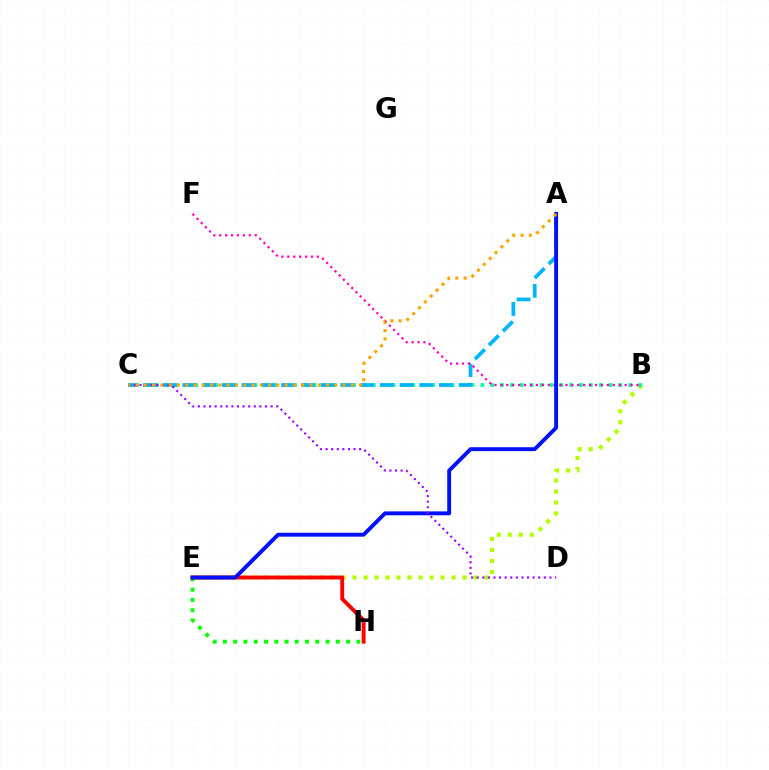{('B', 'E'): [{'color': '#b3ff00', 'line_style': 'dotted', 'thickness': 2.99}], ('E', 'H'): [{'color': '#08ff00', 'line_style': 'dotted', 'thickness': 2.79}, {'color': '#ff0000', 'line_style': 'solid', 'thickness': 2.79}], ('B', 'C'): [{'color': '#00ff9d', 'line_style': 'dotted', 'thickness': 2.68}], ('A', 'C'): [{'color': '#00b5ff', 'line_style': 'dashed', 'thickness': 2.68}, {'color': '#ffa500', 'line_style': 'dotted', 'thickness': 2.25}], ('B', 'F'): [{'color': '#ff00bd', 'line_style': 'dotted', 'thickness': 1.61}], ('A', 'E'): [{'color': '#0010ff', 'line_style': 'solid', 'thickness': 2.8}], ('C', 'D'): [{'color': '#9b00ff', 'line_style': 'dotted', 'thickness': 1.52}]}